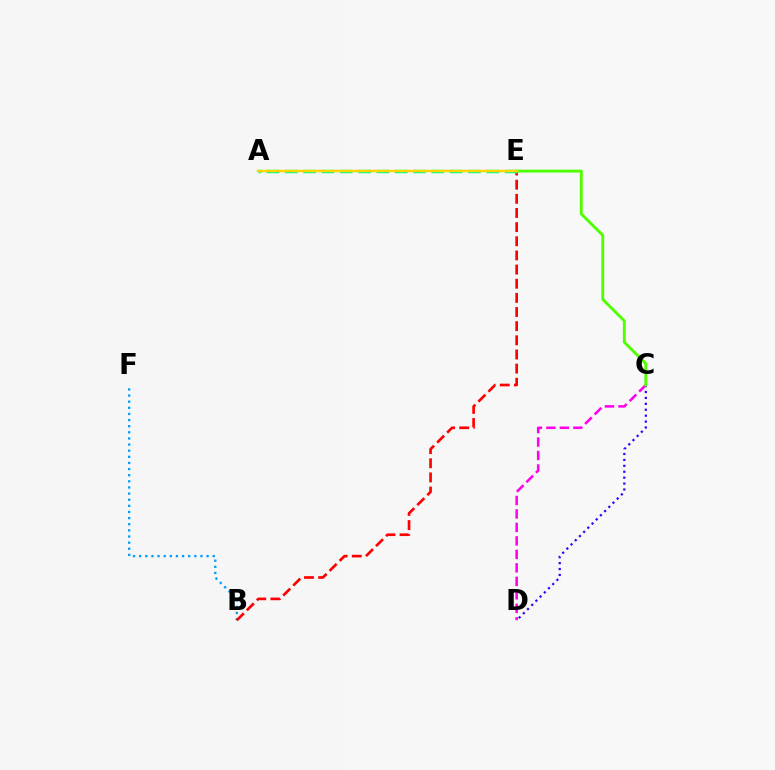{('C', 'D'): [{'color': '#3700ff', 'line_style': 'dotted', 'thickness': 1.61}, {'color': '#ff00ed', 'line_style': 'dashed', 'thickness': 1.83}], ('B', 'F'): [{'color': '#009eff', 'line_style': 'dotted', 'thickness': 1.66}], ('B', 'E'): [{'color': '#ff0000', 'line_style': 'dashed', 'thickness': 1.92}], ('A', 'E'): [{'color': '#00ff86', 'line_style': 'dashed', 'thickness': 2.49}, {'color': '#ffd500', 'line_style': 'solid', 'thickness': 1.74}], ('C', 'E'): [{'color': '#4fff00', 'line_style': 'solid', 'thickness': 2.08}]}